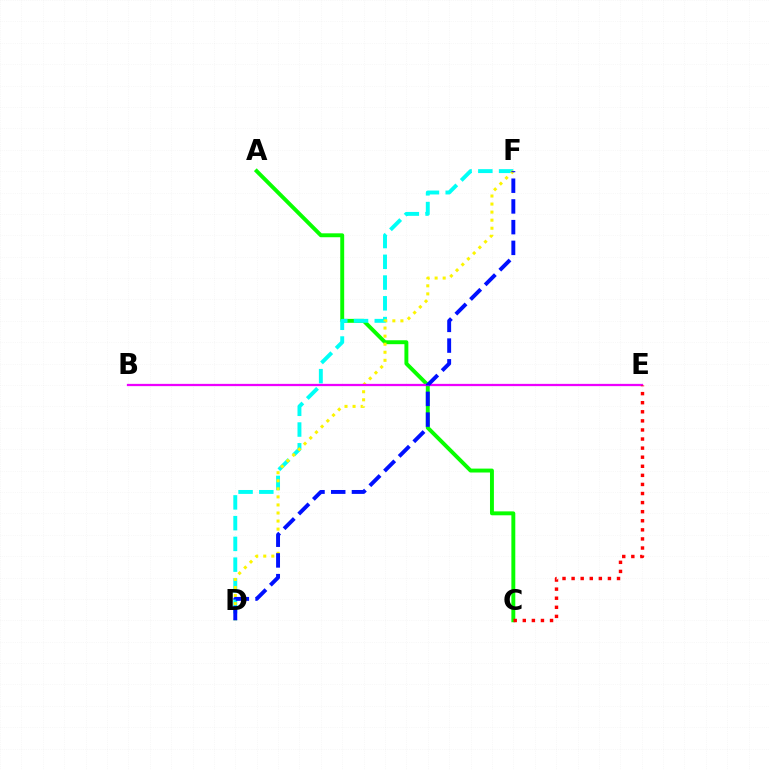{('A', 'C'): [{'color': '#08ff00', 'line_style': 'solid', 'thickness': 2.82}], ('D', 'F'): [{'color': '#00fff6', 'line_style': 'dashed', 'thickness': 2.82}, {'color': '#fcf500', 'line_style': 'dotted', 'thickness': 2.19}, {'color': '#0010ff', 'line_style': 'dashed', 'thickness': 2.81}], ('B', 'E'): [{'color': '#ee00ff', 'line_style': 'solid', 'thickness': 1.63}], ('C', 'E'): [{'color': '#ff0000', 'line_style': 'dotted', 'thickness': 2.47}]}